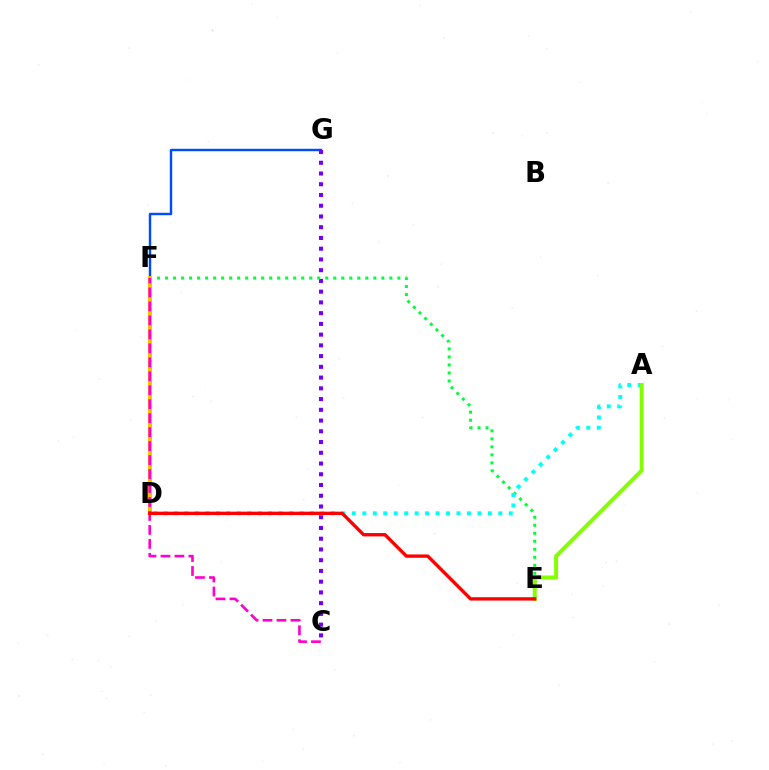{('F', 'G'): [{'color': '#004bff', 'line_style': 'solid', 'thickness': 1.75}], ('C', 'G'): [{'color': '#7200ff', 'line_style': 'dotted', 'thickness': 2.92}], ('E', 'F'): [{'color': '#00ff39', 'line_style': 'dotted', 'thickness': 2.18}], ('D', 'F'): [{'color': '#ffbd00', 'line_style': 'solid', 'thickness': 2.91}], ('A', 'D'): [{'color': '#00fff6', 'line_style': 'dotted', 'thickness': 2.84}], ('C', 'F'): [{'color': '#ff00cf', 'line_style': 'dashed', 'thickness': 1.9}], ('A', 'E'): [{'color': '#84ff00', 'line_style': 'solid', 'thickness': 2.88}], ('D', 'E'): [{'color': '#ff0000', 'line_style': 'solid', 'thickness': 2.42}]}